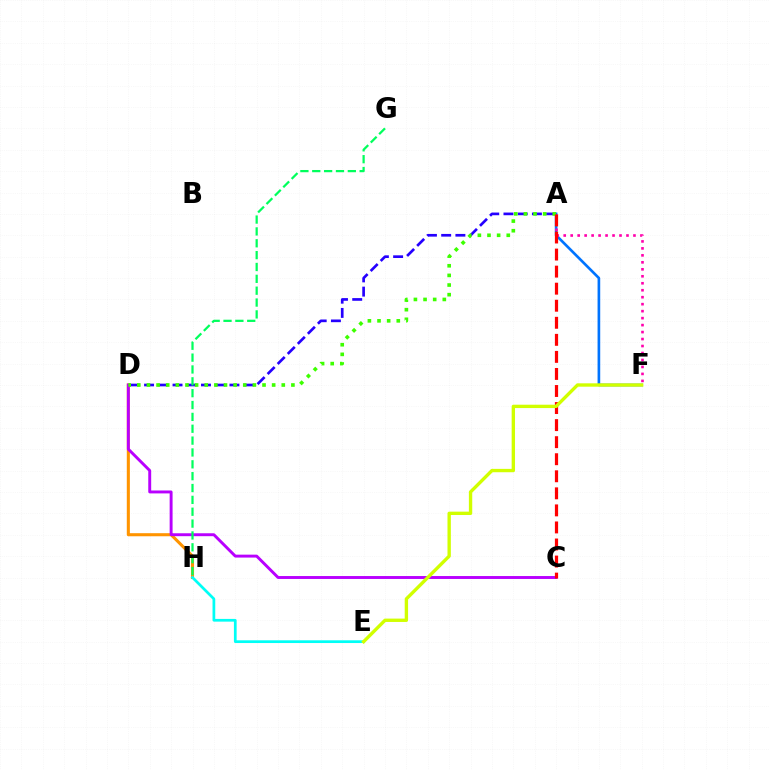{('A', 'F'): [{'color': '#0074ff', 'line_style': 'solid', 'thickness': 1.91}, {'color': '#ff00ac', 'line_style': 'dotted', 'thickness': 1.89}], ('D', 'H'): [{'color': '#ff9400', 'line_style': 'solid', 'thickness': 2.22}], ('A', 'D'): [{'color': '#2500ff', 'line_style': 'dashed', 'thickness': 1.93}, {'color': '#3dff00', 'line_style': 'dotted', 'thickness': 2.62}], ('C', 'D'): [{'color': '#b900ff', 'line_style': 'solid', 'thickness': 2.1}], ('G', 'H'): [{'color': '#00ff5c', 'line_style': 'dashed', 'thickness': 1.61}], ('A', 'C'): [{'color': '#ff0000', 'line_style': 'dashed', 'thickness': 2.32}], ('E', 'H'): [{'color': '#00fff6', 'line_style': 'solid', 'thickness': 1.96}], ('E', 'F'): [{'color': '#d1ff00', 'line_style': 'solid', 'thickness': 2.42}]}